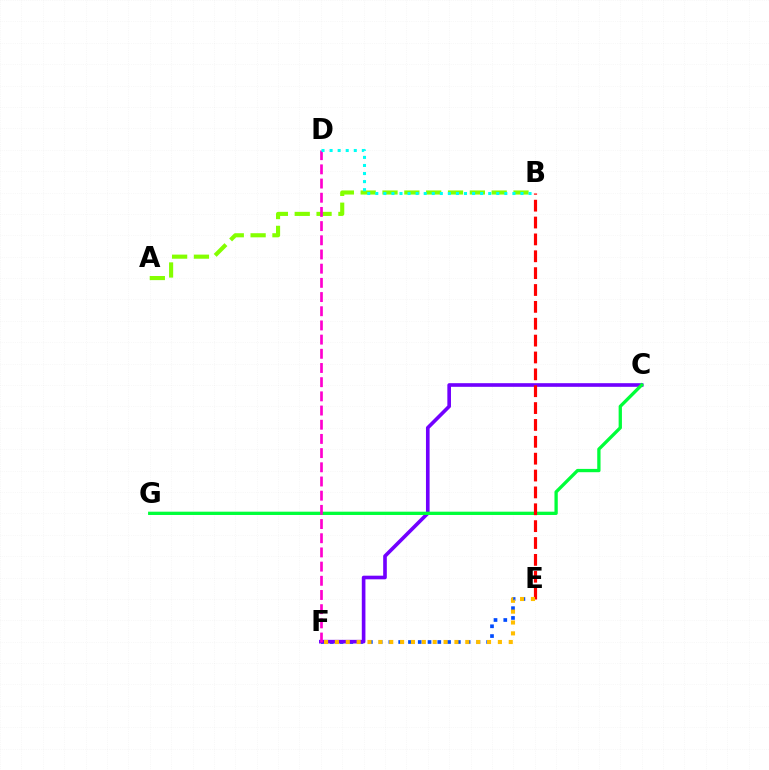{('E', 'F'): [{'color': '#004bff', 'line_style': 'dotted', 'thickness': 2.66}, {'color': '#ffbd00', 'line_style': 'dotted', 'thickness': 2.95}], ('C', 'F'): [{'color': '#7200ff', 'line_style': 'solid', 'thickness': 2.62}], ('A', 'B'): [{'color': '#84ff00', 'line_style': 'dashed', 'thickness': 2.97}], ('C', 'G'): [{'color': '#00ff39', 'line_style': 'solid', 'thickness': 2.37}], ('B', 'E'): [{'color': '#ff0000', 'line_style': 'dashed', 'thickness': 2.29}], ('D', 'F'): [{'color': '#ff00cf', 'line_style': 'dashed', 'thickness': 1.93}], ('B', 'D'): [{'color': '#00fff6', 'line_style': 'dotted', 'thickness': 2.19}]}